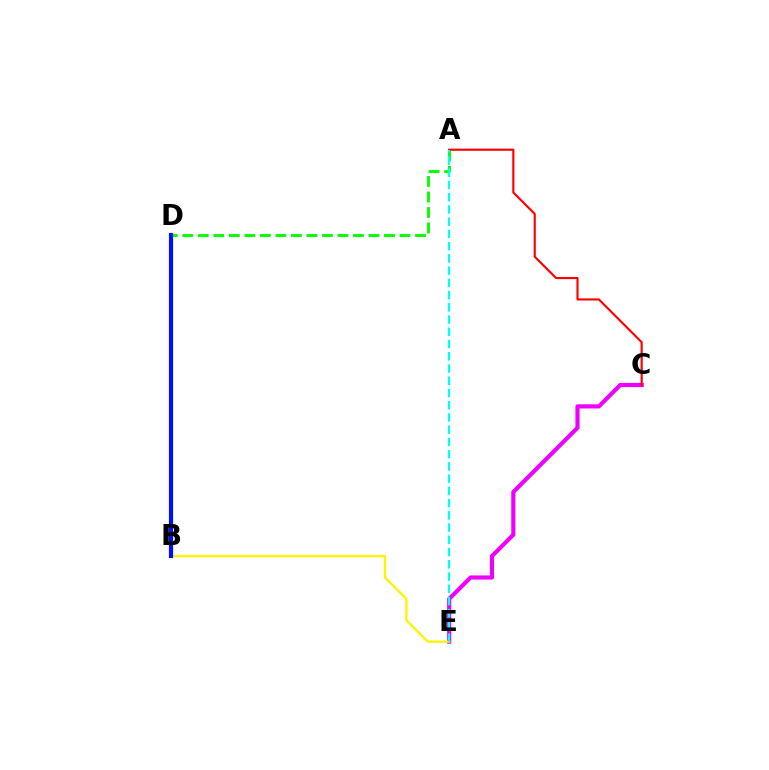{('C', 'E'): [{'color': '#ee00ff', 'line_style': 'solid', 'thickness': 2.99}], ('A', 'D'): [{'color': '#08ff00', 'line_style': 'dashed', 'thickness': 2.11}], ('A', 'C'): [{'color': '#ff0000', 'line_style': 'solid', 'thickness': 1.55}], ('B', 'E'): [{'color': '#fcf500', 'line_style': 'solid', 'thickness': 1.69}], ('B', 'D'): [{'color': '#0010ff', 'line_style': 'solid', 'thickness': 3.0}], ('A', 'E'): [{'color': '#00fff6', 'line_style': 'dashed', 'thickness': 1.66}]}